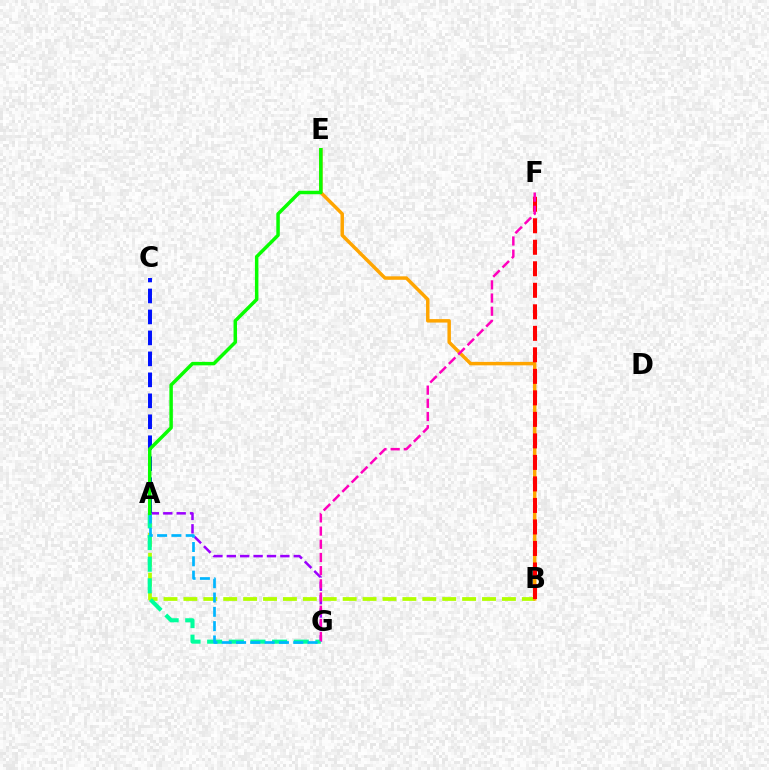{('A', 'B'): [{'color': '#b3ff00', 'line_style': 'dashed', 'thickness': 2.7}], ('A', 'G'): [{'color': '#9b00ff', 'line_style': 'dashed', 'thickness': 1.82}, {'color': '#00ff9d', 'line_style': 'dashed', 'thickness': 2.94}, {'color': '#00b5ff', 'line_style': 'dashed', 'thickness': 1.94}], ('B', 'E'): [{'color': '#ffa500', 'line_style': 'solid', 'thickness': 2.5}], ('A', 'C'): [{'color': '#0010ff', 'line_style': 'dashed', 'thickness': 2.85}], ('B', 'F'): [{'color': '#ff0000', 'line_style': 'dashed', 'thickness': 2.92}], ('A', 'E'): [{'color': '#08ff00', 'line_style': 'solid', 'thickness': 2.5}], ('F', 'G'): [{'color': '#ff00bd', 'line_style': 'dashed', 'thickness': 1.79}]}